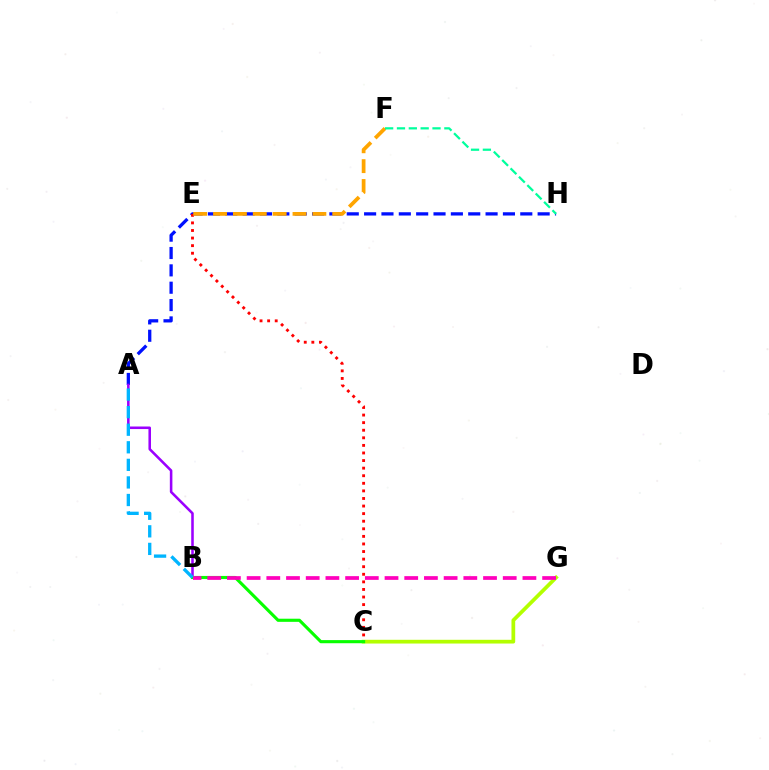{('A', 'H'): [{'color': '#0010ff', 'line_style': 'dashed', 'thickness': 2.36}], ('C', 'E'): [{'color': '#ff0000', 'line_style': 'dotted', 'thickness': 2.06}], ('A', 'B'): [{'color': '#9b00ff', 'line_style': 'solid', 'thickness': 1.84}, {'color': '#00b5ff', 'line_style': 'dashed', 'thickness': 2.39}], ('C', 'G'): [{'color': '#b3ff00', 'line_style': 'solid', 'thickness': 2.69}], ('B', 'C'): [{'color': '#08ff00', 'line_style': 'solid', 'thickness': 2.25}], ('B', 'G'): [{'color': '#ff00bd', 'line_style': 'dashed', 'thickness': 2.68}], ('E', 'F'): [{'color': '#ffa500', 'line_style': 'dashed', 'thickness': 2.7}], ('F', 'H'): [{'color': '#00ff9d', 'line_style': 'dashed', 'thickness': 1.61}]}